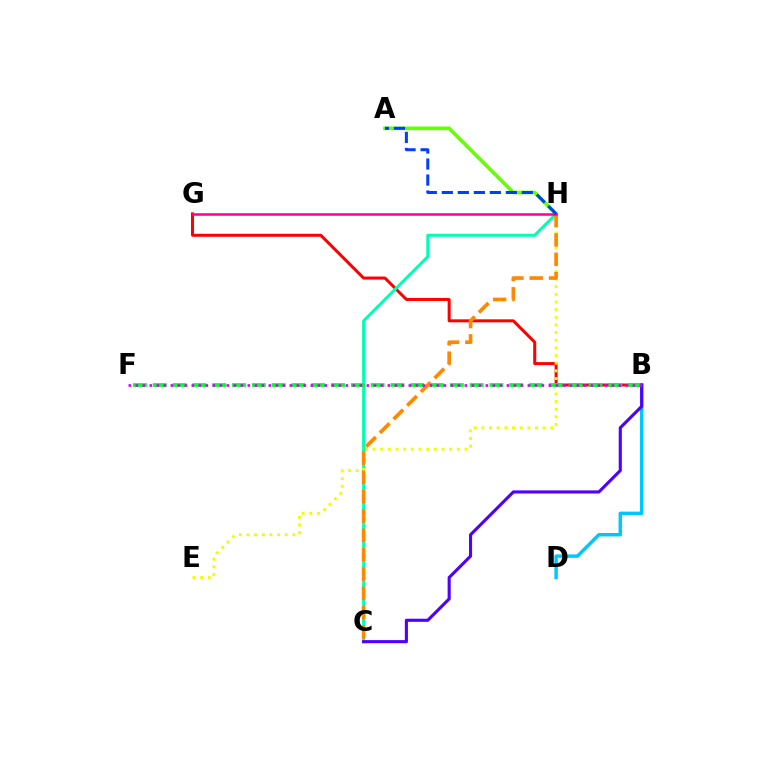{('A', 'H'): [{'color': '#66ff00', 'line_style': 'solid', 'thickness': 2.64}, {'color': '#003fff', 'line_style': 'dashed', 'thickness': 2.17}], ('B', 'G'): [{'color': '#ff0000', 'line_style': 'solid', 'thickness': 2.17}], ('C', 'H'): [{'color': '#00ffaf', 'line_style': 'solid', 'thickness': 2.15}, {'color': '#ff8800', 'line_style': 'dashed', 'thickness': 2.63}], ('B', 'D'): [{'color': '#00c7ff', 'line_style': 'solid', 'thickness': 2.48}], ('E', 'H'): [{'color': '#eeff00', 'line_style': 'dotted', 'thickness': 2.08}], ('B', 'F'): [{'color': '#00ff27', 'line_style': 'dashed', 'thickness': 2.69}, {'color': '#d600ff', 'line_style': 'dotted', 'thickness': 1.9}], ('G', 'H'): [{'color': '#ff00a0', 'line_style': 'solid', 'thickness': 1.83}], ('B', 'C'): [{'color': '#4f00ff', 'line_style': 'solid', 'thickness': 2.23}]}